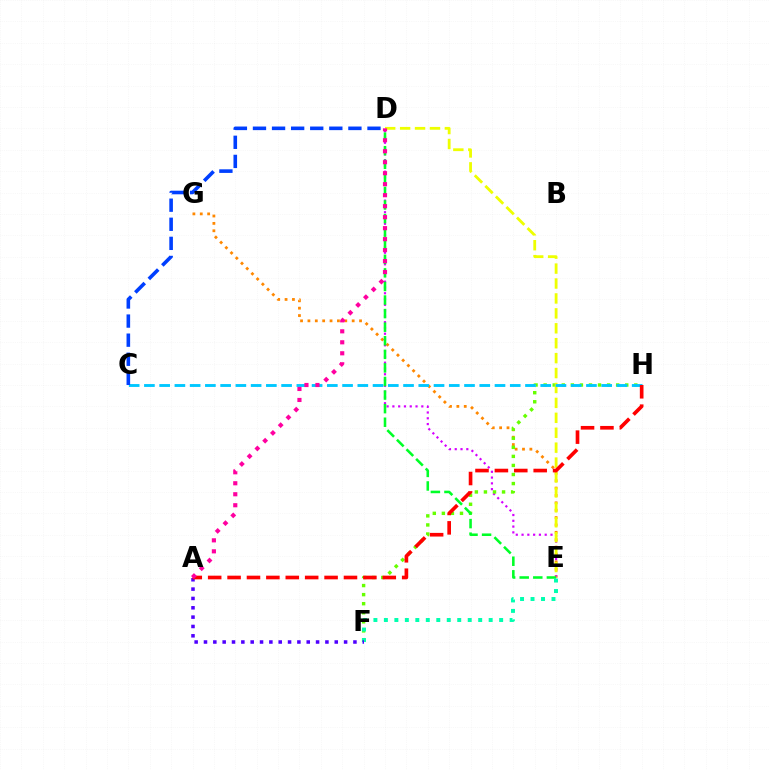{('E', 'G'): [{'color': '#ff8800', 'line_style': 'dotted', 'thickness': 2.0}], ('D', 'E'): [{'color': '#d600ff', 'line_style': 'dotted', 'thickness': 1.57}, {'color': '#eeff00', 'line_style': 'dashed', 'thickness': 2.03}, {'color': '#00ff27', 'line_style': 'dashed', 'thickness': 1.84}], ('F', 'H'): [{'color': '#66ff00', 'line_style': 'dotted', 'thickness': 2.46}], ('C', 'H'): [{'color': '#00c7ff', 'line_style': 'dashed', 'thickness': 2.07}], ('E', 'F'): [{'color': '#00ffaf', 'line_style': 'dotted', 'thickness': 2.85}], ('C', 'D'): [{'color': '#003fff', 'line_style': 'dashed', 'thickness': 2.59}], ('A', 'F'): [{'color': '#4f00ff', 'line_style': 'dotted', 'thickness': 2.54}], ('A', 'H'): [{'color': '#ff0000', 'line_style': 'dashed', 'thickness': 2.64}], ('A', 'D'): [{'color': '#ff00a0', 'line_style': 'dotted', 'thickness': 2.99}]}